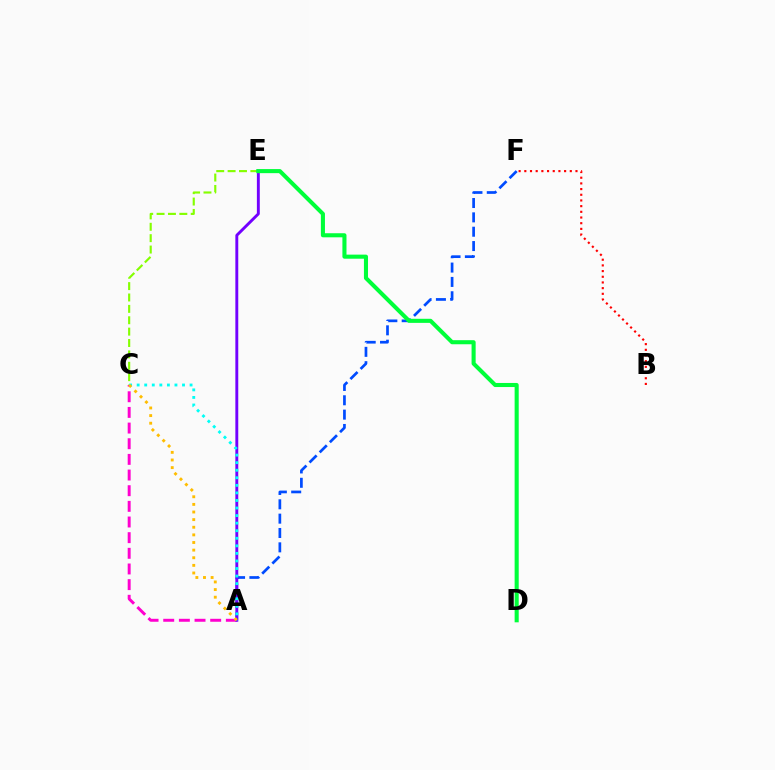{('A', 'F'): [{'color': '#004bff', 'line_style': 'dashed', 'thickness': 1.95}], ('A', 'C'): [{'color': '#ff00cf', 'line_style': 'dashed', 'thickness': 2.13}, {'color': '#00fff6', 'line_style': 'dotted', 'thickness': 2.05}, {'color': '#ffbd00', 'line_style': 'dotted', 'thickness': 2.07}], ('C', 'E'): [{'color': '#84ff00', 'line_style': 'dashed', 'thickness': 1.55}], ('A', 'E'): [{'color': '#7200ff', 'line_style': 'solid', 'thickness': 2.09}], ('D', 'E'): [{'color': '#00ff39', 'line_style': 'solid', 'thickness': 2.94}], ('B', 'F'): [{'color': '#ff0000', 'line_style': 'dotted', 'thickness': 1.54}]}